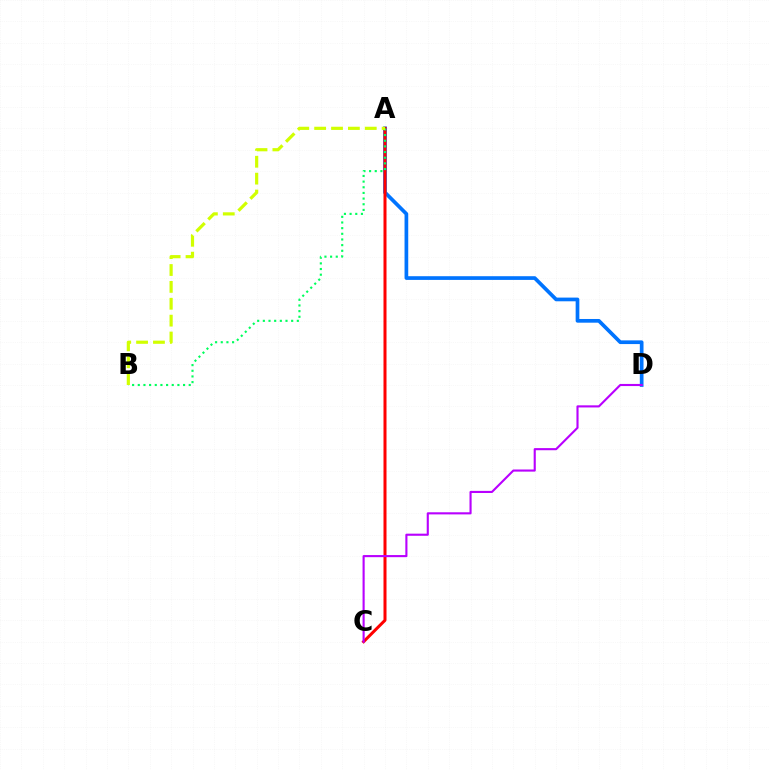{('A', 'D'): [{'color': '#0074ff', 'line_style': 'solid', 'thickness': 2.66}], ('A', 'C'): [{'color': '#ff0000', 'line_style': 'solid', 'thickness': 2.17}], ('A', 'B'): [{'color': '#00ff5c', 'line_style': 'dotted', 'thickness': 1.54}, {'color': '#d1ff00', 'line_style': 'dashed', 'thickness': 2.29}], ('C', 'D'): [{'color': '#b900ff', 'line_style': 'solid', 'thickness': 1.52}]}